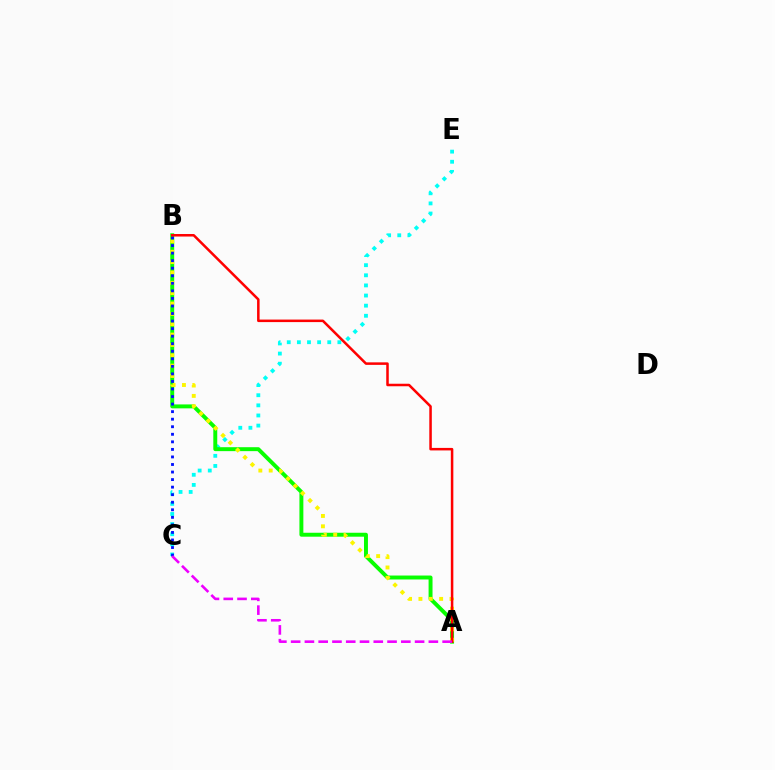{('C', 'E'): [{'color': '#00fff6', 'line_style': 'dotted', 'thickness': 2.75}], ('A', 'B'): [{'color': '#08ff00', 'line_style': 'solid', 'thickness': 2.83}, {'color': '#fcf500', 'line_style': 'dotted', 'thickness': 2.81}, {'color': '#ff0000', 'line_style': 'solid', 'thickness': 1.81}], ('B', 'C'): [{'color': '#0010ff', 'line_style': 'dotted', 'thickness': 2.05}], ('A', 'C'): [{'color': '#ee00ff', 'line_style': 'dashed', 'thickness': 1.87}]}